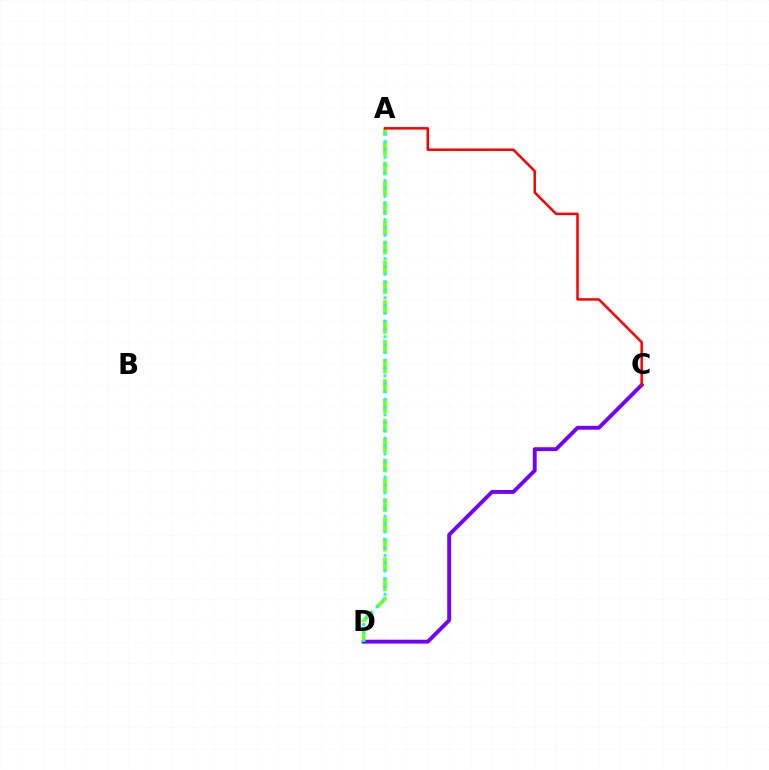{('C', 'D'): [{'color': '#7200ff', 'line_style': 'solid', 'thickness': 2.78}], ('A', 'D'): [{'color': '#84ff00', 'line_style': 'dashed', 'thickness': 2.69}, {'color': '#00fff6', 'line_style': 'dotted', 'thickness': 2.12}], ('A', 'C'): [{'color': '#ff0000', 'line_style': 'solid', 'thickness': 1.8}]}